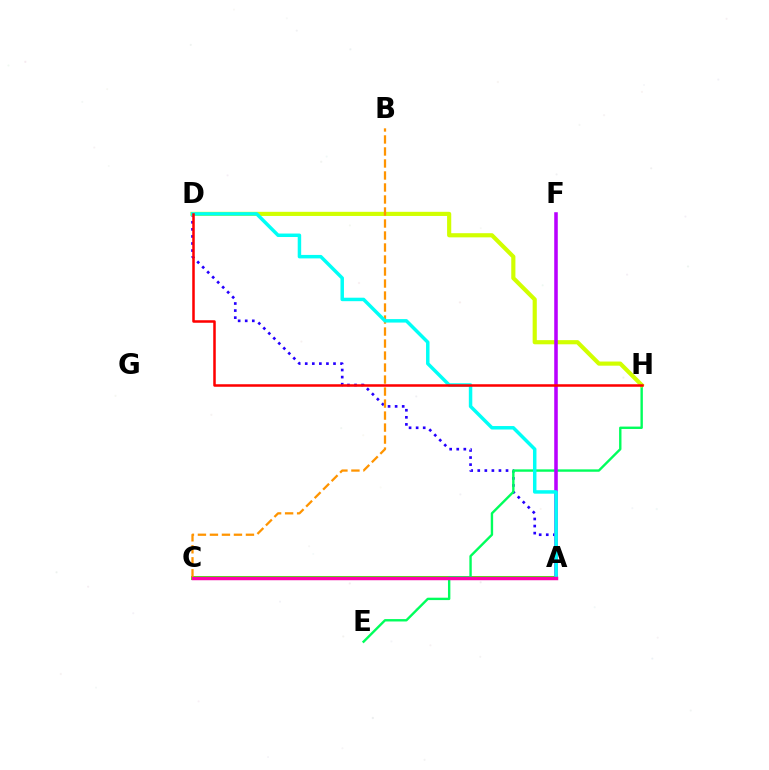{('A', 'D'): [{'color': '#2500ff', 'line_style': 'dotted', 'thickness': 1.92}, {'color': '#00fff6', 'line_style': 'solid', 'thickness': 2.5}], ('A', 'C'): [{'color': '#3dff00', 'line_style': 'solid', 'thickness': 2.89}, {'color': '#0074ff', 'line_style': 'dashed', 'thickness': 2.04}, {'color': '#ff00ac', 'line_style': 'solid', 'thickness': 2.49}], ('E', 'H'): [{'color': '#00ff5c', 'line_style': 'solid', 'thickness': 1.72}], ('D', 'H'): [{'color': '#d1ff00', 'line_style': 'solid', 'thickness': 2.99}, {'color': '#ff0000', 'line_style': 'solid', 'thickness': 1.82}], ('A', 'F'): [{'color': '#b900ff', 'line_style': 'solid', 'thickness': 2.56}], ('B', 'C'): [{'color': '#ff9400', 'line_style': 'dashed', 'thickness': 1.63}]}